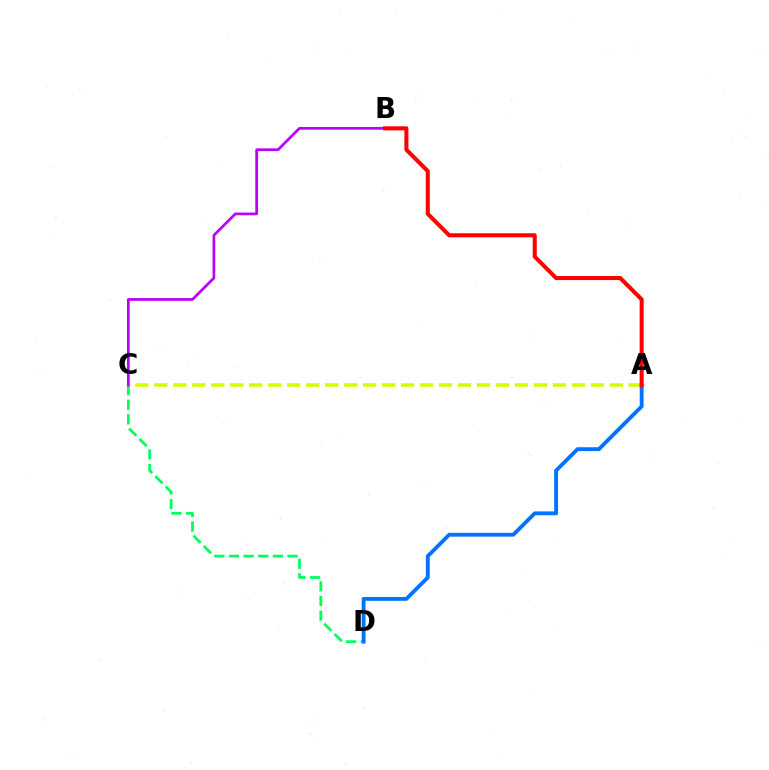{('A', 'C'): [{'color': '#d1ff00', 'line_style': 'dashed', 'thickness': 2.58}], ('C', 'D'): [{'color': '#00ff5c', 'line_style': 'dashed', 'thickness': 1.99}], ('B', 'C'): [{'color': '#b900ff', 'line_style': 'solid', 'thickness': 1.97}], ('A', 'D'): [{'color': '#0074ff', 'line_style': 'solid', 'thickness': 2.78}], ('A', 'B'): [{'color': '#ff0000', 'line_style': 'solid', 'thickness': 2.91}]}